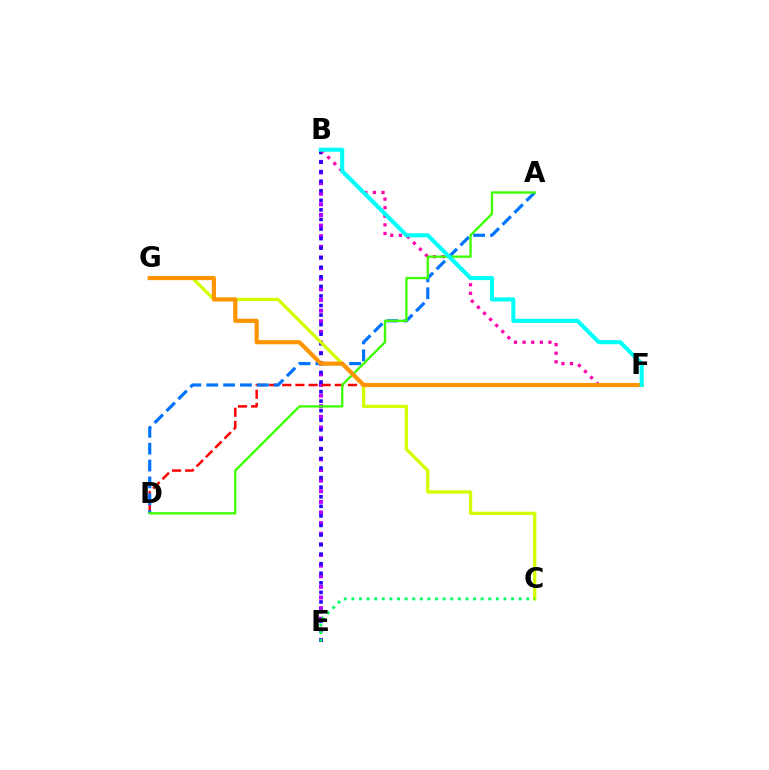{('B', 'E'): [{'color': '#b900ff', 'line_style': 'dotted', 'thickness': 2.89}, {'color': '#2500ff', 'line_style': 'dotted', 'thickness': 2.6}], ('D', 'F'): [{'color': '#ff0000', 'line_style': 'dashed', 'thickness': 1.78}], ('C', 'G'): [{'color': '#d1ff00', 'line_style': 'solid', 'thickness': 2.37}], ('B', 'F'): [{'color': '#ff00ac', 'line_style': 'dotted', 'thickness': 2.34}, {'color': '#00fff6', 'line_style': 'solid', 'thickness': 2.92}], ('A', 'D'): [{'color': '#0074ff', 'line_style': 'dashed', 'thickness': 2.29}, {'color': '#3dff00', 'line_style': 'solid', 'thickness': 1.67}], ('C', 'E'): [{'color': '#00ff5c', 'line_style': 'dotted', 'thickness': 2.07}], ('F', 'G'): [{'color': '#ff9400', 'line_style': 'solid', 'thickness': 2.99}]}